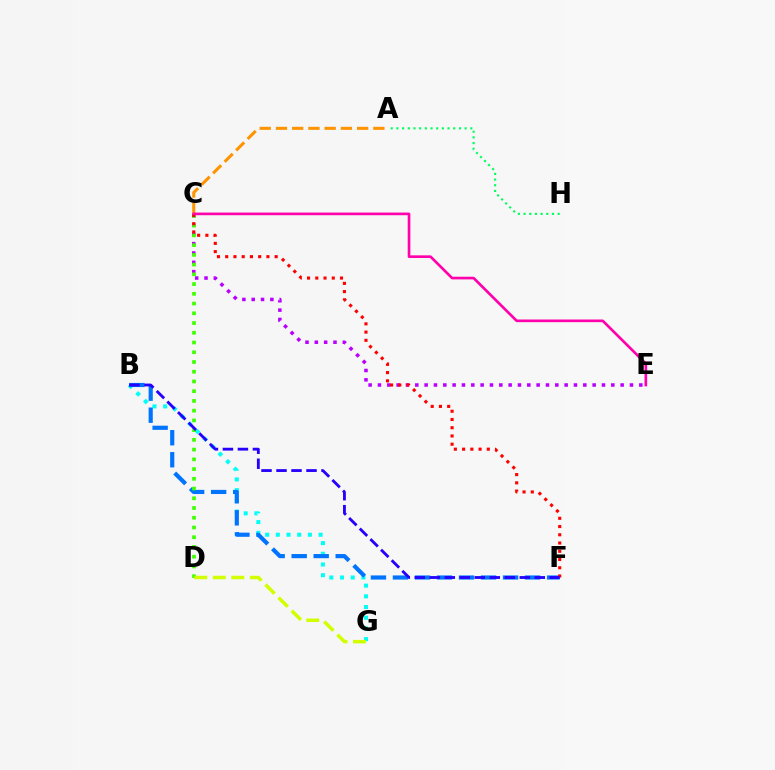{('C', 'E'): [{'color': '#b900ff', 'line_style': 'dotted', 'thickness': 2.54}, {'color': '#ff00ac', 'line_style': 'solid', 'thickness': 1.92}], ('B', 'G'): [{'color': '#00fff6', 'line_style': 'dotted', 'thickness': 2.91}], ('B', 'F'): [{'color': '#0074ff', 'line_style': 'dashed', 'thickness': 2.99}, {'color': '#2500ff', 'line_style': 'dashed', 'thickness': 2.04}], ('C', 'D'): [{'color': '#3dff00', 'line_style': 'dotted', 'thickness': 2.65}], ('C', 'F'): [{'color': '#ff0000', 'line_style': 'dotted', 'thickness': 2.24}], ('A', 'C'): [{'color': '#ff9400', 'line_style': 'dashed', 'thickness': 2.21}], ('D', 'G'): [{'color': '#d1ff00', 'line_style': 'dashed', 'thickness': 2.52}], ('A', 'H'): [{'color': '#00ff5c', 'line_style': 'dotted', 'thickness': 1.54}]}